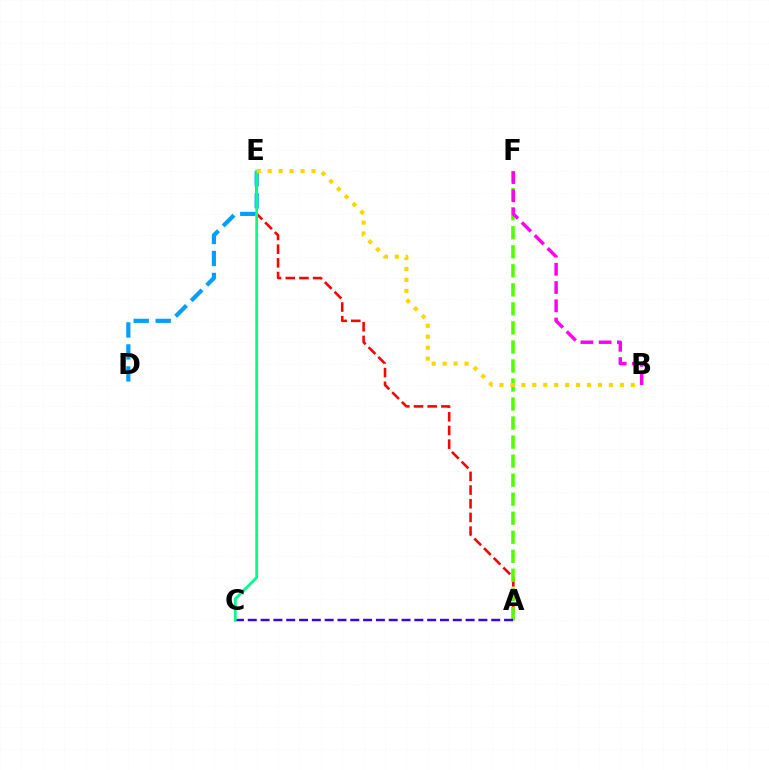{('A', 'E'): [{'color': '#ff0000', 'line_style': 'dashed', 'thickness': 1.86}], ('A', 'F'): [{'color': '#4fff00', 'line_style': 'dashed', 'thickness': 2.59}], ('B', 'F'): [{'color': '#ff00ed', 'line_style': 'dashed', 'thickness': 2.48}], ('A', 'C'): [{'color': '#3700ff', 'line_style': 'dashed', 'thickness': 1.74}], ('D', 'E'): [{'color': '#009eff', 'line_style': 'dashed', 'thickness': 2.99}], ('C', 'E'): [{'color': '#00ff86', 'line_style': 'solid', 'thickness': 1.98}], ('B', 'E'): [{'color': '#ffd500', 'line_style': 'dotted', 'thickness': 2.97}]}